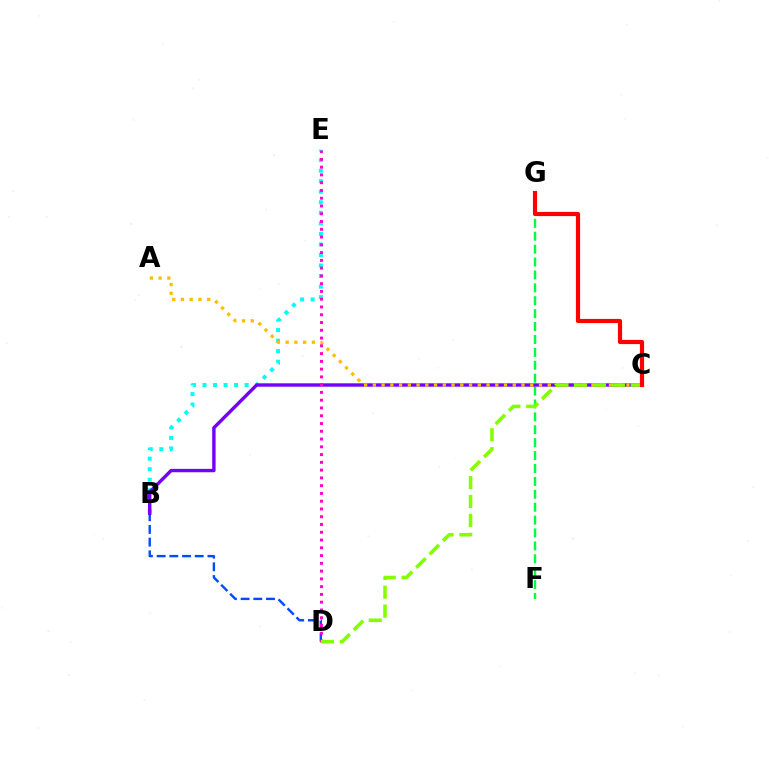{('B', 'D'): [{'color': '#004bff', 'line_style': 'dashed', 'thickness': 1.72}], ('F', 'G'): [{'color': '#00ff39', 'line_style': 'dashed', 'thickness': 1.75}], ('B', 'E'): [{'color': '#00fff6', 'line_style': 'dotted', 'thickness': 2.86}], ('B', 'C'): [{'color': '#7200ff', 'line_style': 'solid', 'thickness': 2.44}], ('A', 'C'): [{'color': '#ffbd00', 'line_style': 'dotted', 'thickness': 2.38}], ('D', 'E'): [{'color': '#ff00cf', 'line_style': 'dotted', 'thickness': 2.11}], ('C', 'D'): [{'color': '#84ff00', 'line_style': 'dashed', 'thickness': 2.57}], ('C', 'G'): [{'color': '#ff0000', 'line_style': 'solid', 'thickness': 3.0}]}